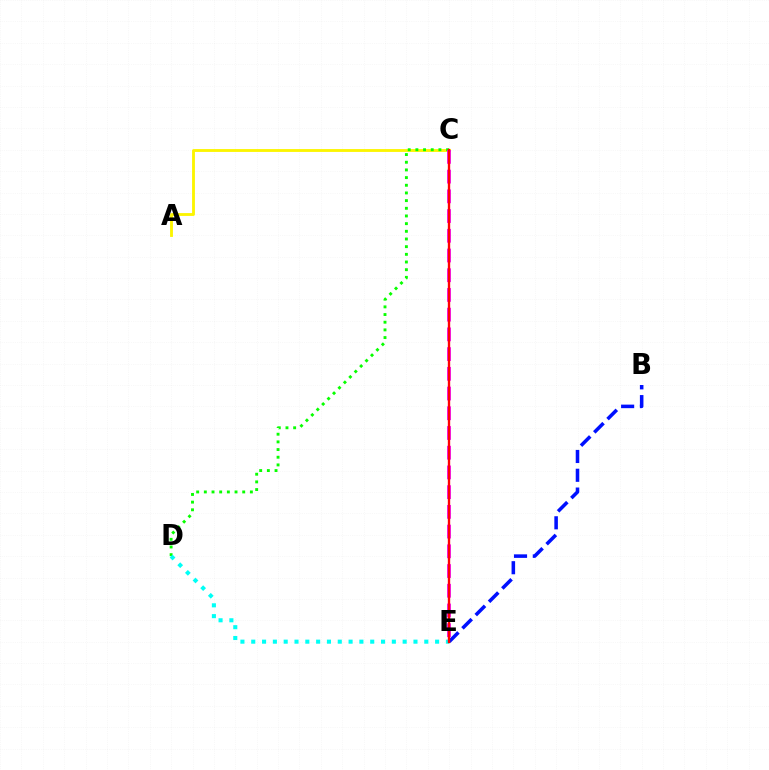{('A', 'C'): [{'color': '#fcf500', 'line_style': 'solid', 'thickness': 2.05}], ('B', 'E'): [{'color': '#0010ff', 'line_style': 'dashed', 'thickness': 2.55}], ('C', 'D'): [{'color': '#08ff00', 'line_style': 'dotted', 'thickness': 2.08}], ('C', 'E'): [{'color': '#ee00ff', 'line_style': 'dashed', 'thickness': 2.68}, {'color': '#ff0000', 'line_style': 'solid', 'thickness': 1.7}], ('D', 'E'): [{'color': '#00fff6', 'line_style': 'dotted', 'thickness': 2.94}]}